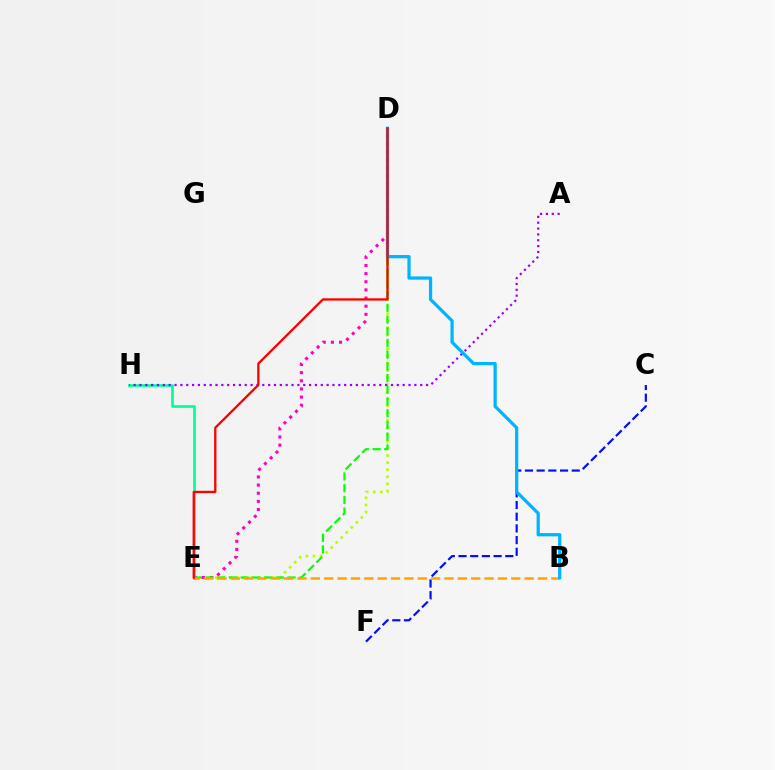{('E', 'H'): [{'color': '#00ff9d', 'line_style': 'solid', 'thickness': 1.95}], ('C', 'F'): [{'color': '#0010ff', 'line_style': 'dashed', 'thickness': 1.59}], ('D', 'E'): [{'color': '#b3ff00', 'line_style': 'dotted', 'thickness': 1.93}, {'color': '#ff00bd', 'line_style': 'dotted', 'thickness': 2.21}, {'color': '#08ff00', 'line_style': 'dashed', 'thickness': 1.59}, {'color': '#ff0000', 'line_style': 'solid', 'thickness': 1.66}], ('A', 'H'): [{'color': '#9b00ff', 'line_style': 'dotted', 'thickness': 1.59}], ('B', 'E'): [{'color': '#ffa500', 'line_style': 'dashed', 'thickness': 1.81}], ('B', 'D'): [{'color': '#00b5ff', 'line_style': 'solid', 'thickness': 2.34}]}